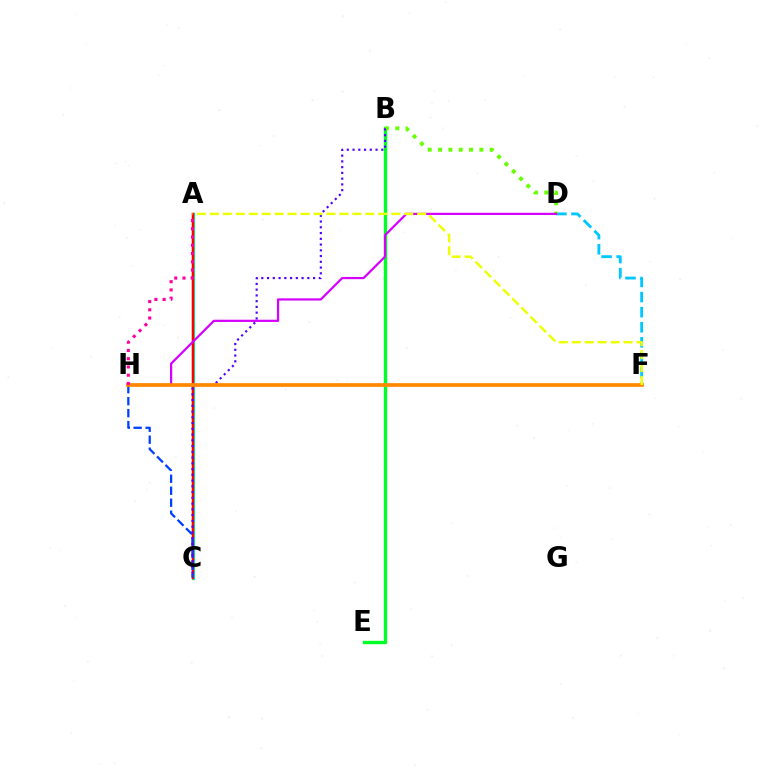{('A', 'C'): [{'color': '#00ffaf', 'line_style': 'solid', 'thickness': 2.34}, {'color': '#ff0000', 'line_style': 'solid', 'thickness': 1.79}], ('B', 'E'): [{'color': '#00ff27', 'line_style': 'solid', 'thickness': 2.44}], ('C', 'H'): [{'color': '#003fff', 'line_style': 'dashed', 'thickness': 1.63}], ('D', 'F'): [{'color': '#00c7ff', 'line_style': 'dashed', 'thickness': 2.05}], ('B', 'D'): [{'color': '#66ff00', 'line_style': 'dotted', 'thickness': 2.81}], ('D', 'H'): [{'color': '#d600ff', 'line_style': 'solid', 'thickness': 1.6}], ('B', 'C'): [{'color': '#4f00ff', 'line_style': 'dotted', 'thickness': 1.56}], ('F', 'H'): [{'color': '#ff8800', 'line_style': 'solid', 'thickness': 2.67}], ('A', 'H'): [{'color': '#ff00a0', 'line_style': 'dotted', 'thickness': 2.24}], ('A', 'F'): [{'color': '#eeff00', 'line_style': 'dashed', 'thickness': 1.76}]}